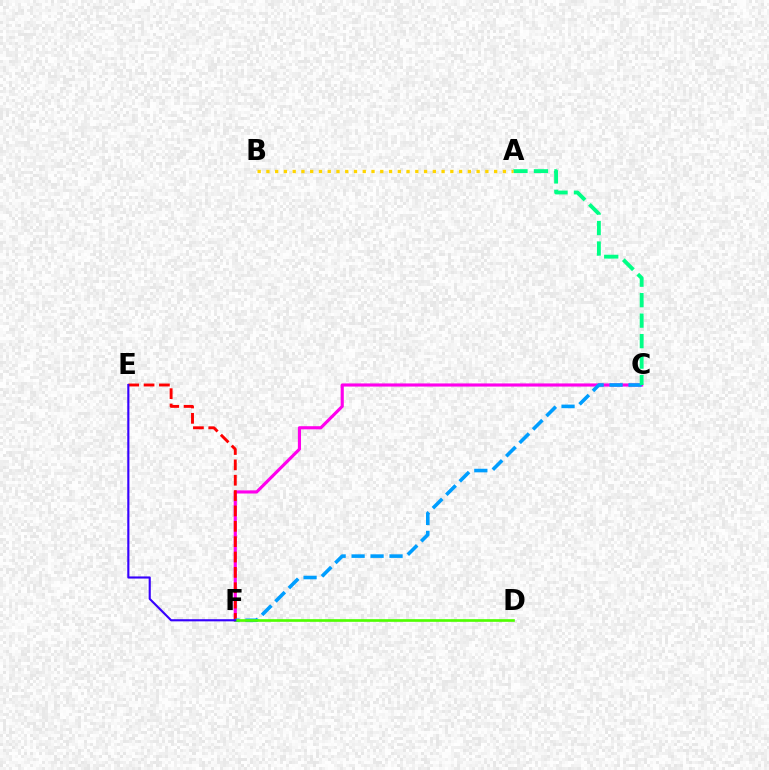{('C', 'F'): [{'color': '#ff00ed', 'line_style': 'solid', 'thickness': 2.26}, {'color': '#009eff', 'line_style': 'dashed', 'thickness': 2.58}], ('E', 'F'): [{'color': '#ff0000', 'line_style': 'dashed', 'thickness': 2.09}, {'color': '#3700ff', 'line_style': 'solid', 'thickness': 1.54}], ('D', 'F'): [{'color': '#4fff00', 'line_style': 'solid', 'thickness': 1.92}], ('A', 'C'): [{'color': '#00ff86', 'line_style': 'dashed', 'thickness': 2.78}], ('A', 'B'): [{'color': '#ffd500', 'line_style': 'dotted', 'thickness': 2.38}]}